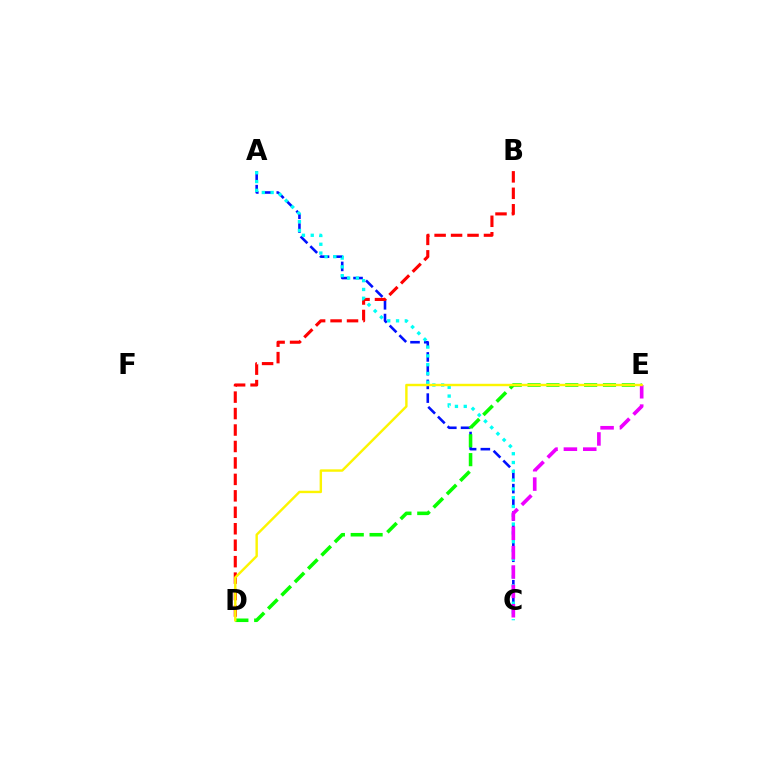{('A', 'C'): [{'color': '#0010ff', 'line_style': 'dashed', 'thickness': 1.86}, {'color': '#00fff6', 'line_style': 'dotted', 'thickness': 2.39}], ('B', 'D'): [{'color': '#ff0000', 'line_style': 'dashed', 'thickness': 2.24}], ('D', 'E'): [{'color': '#08ff00', 'line_style': 'dashed', 'thickness': 2.56}, {'color': '#fcf500', 'line_style': 'solid', 'thickness': 1.74}], ('C', 'E'): [{'color': '#ee00ff', 'line_style': 'dashed', 'thickness': 2.63}]}